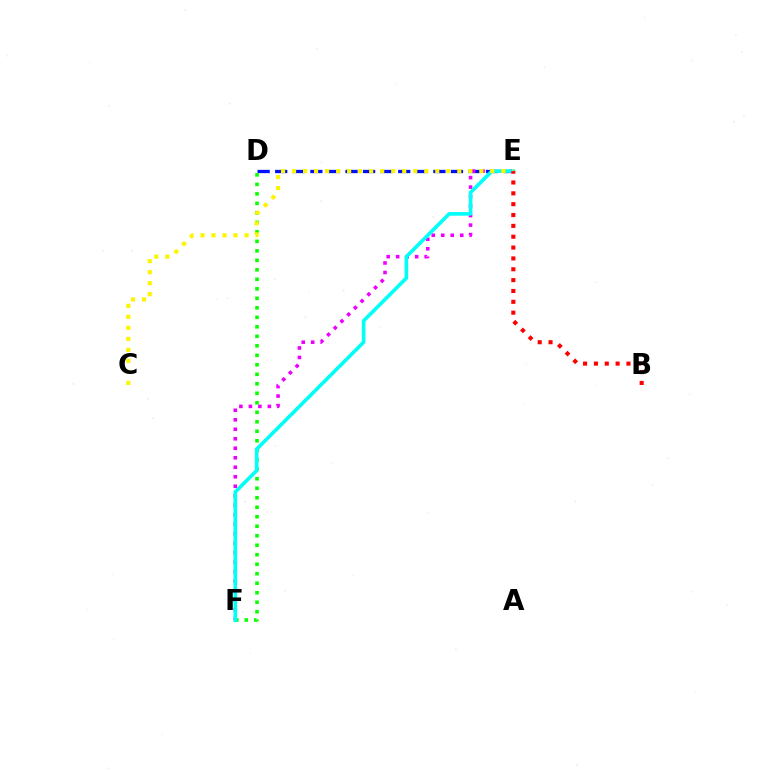{('D', 'E'): [{'color': '#0010ff', 'line_style': 'dashed', 'thickness': 2.39}], ('E', 'F'): [{'color': '#ee00ff', 'line_style': 'dotted', 'thickness': 2.58}, {'color': '#00fff6', 'line_style': 'solid', 'thickness': 2.61}], ('D', 'F'): [{'color': '#08ff00', 'line_style': 'dotted', 'thickness': 2.58}], ('C', 'E'): [{'color': '#fcf500', 'line_style': 'dotted', 'thickness': 2.99}], ('B', 'E'): [{'color': '#ff0000', 'line_style': 'dotted', 'thickness': 2.95}]}